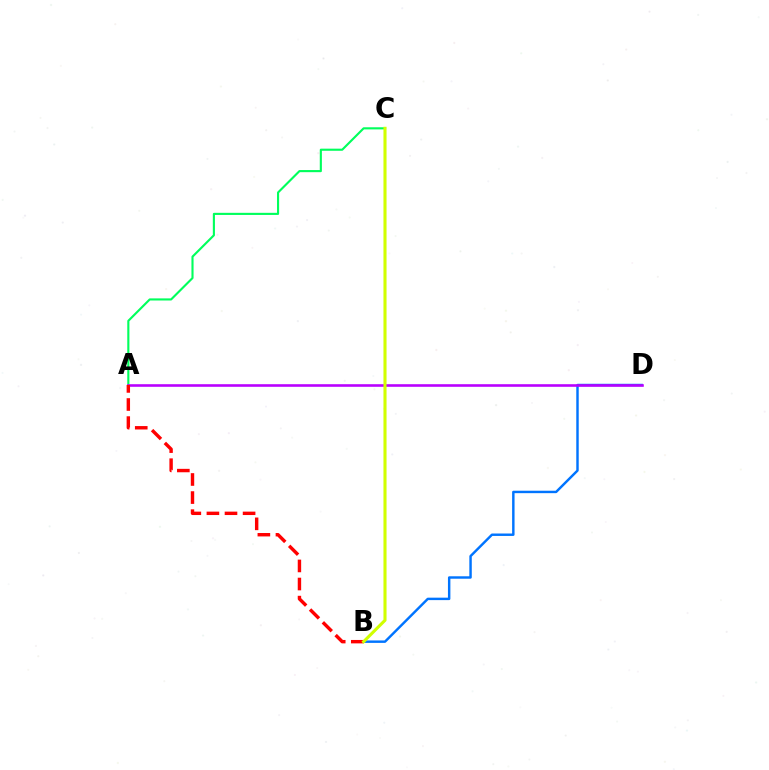{('A', 'C'): [{'color': '#00ff5c', 'line_style': 'solid', 'thickness': 1.53}], ('B', 'D'): [{'color': '#0074ff', 'line_style': 'solid', 'thickness': 1.76}], ('A', 'D'): [{'color': '#b900ff', 'line_style': 'solid', 'thickness': 1.87}], ('A', 'B'): [{'color': '#ff0000', 'line_style': 'dashed', 'thickness': 2.46}], ('B', 'C'): [{'color': '#d1ff00', 'line_style': 'solid', 'thickness': 2.22}]}